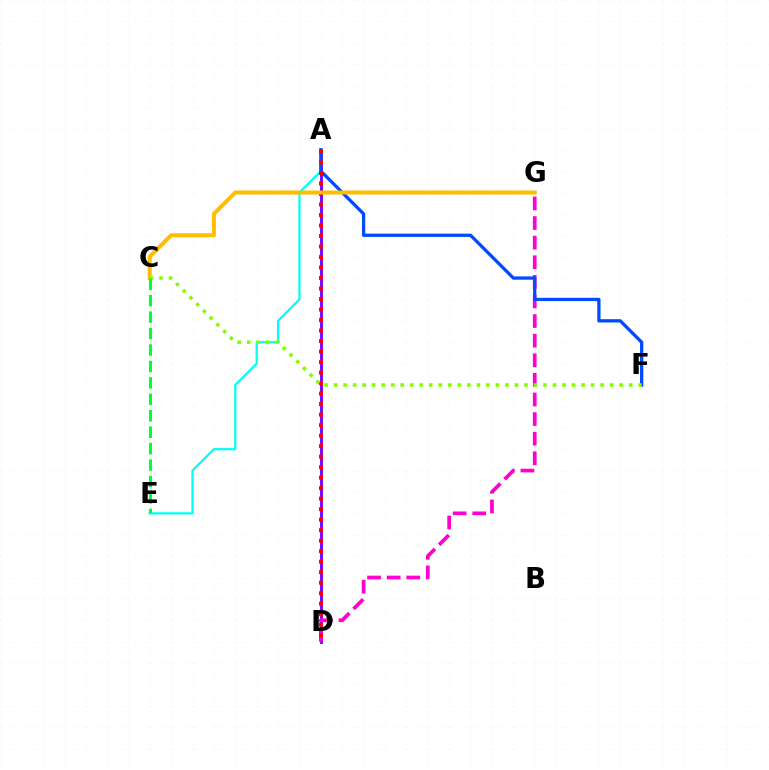{('A', 'D'): [{'color': '#7200ff', 'line_style': 'solid', 'thickness': 2.05}, {'color': '#ff0000', 'line_style': 'dotted', 'thickness': 2.85}], ('D', 'G'): [{'color': '#ff00cf', 'line_style': 'dashed', 'thickness': 2.66}], ('A', 'E'): [{'color': '#00fff6', 'line_style': 'solid', 'thickness': 1.6}], ('A', 'F'): [{'color': '#004bff', 'line_style': 'solid', 'thickness': 2.36}], ('C', 'G'): [{'color': '#ffbd00', 'line_style': 'solid', 'thickness': 2.88}], ('C', 'F'): [{'color': '#84ff00', 'line_style': 'dotted', 'thickness': 2.59}], ('C', 'E'): [{'color': '#00ff39', 'line_style': 'dashed', 'thickness': 2.23}]}